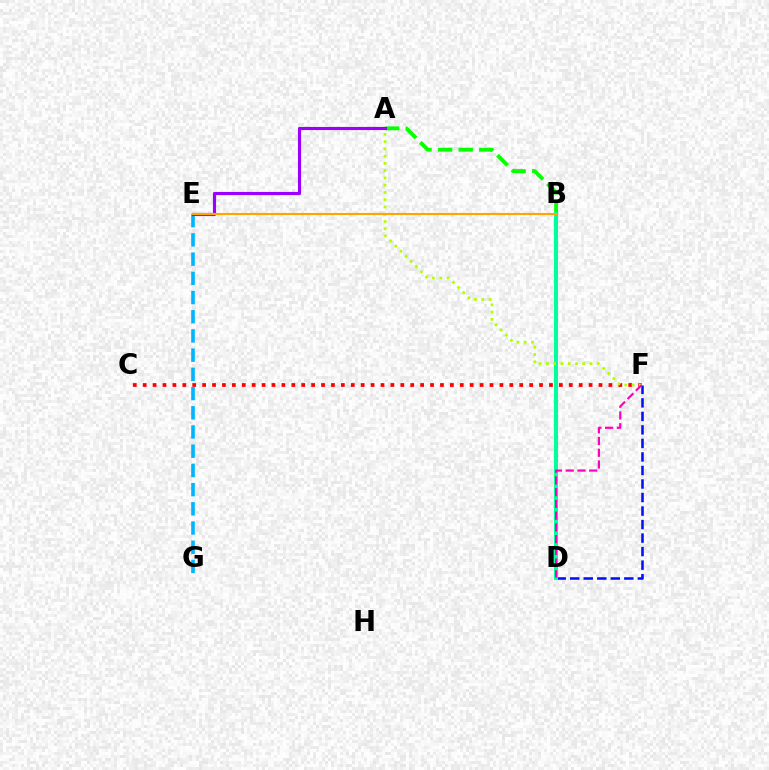{('A', 'B'): [{'color': '#08ff00', 'line_style': 'dashed', 'thickness': 2.8}], ('D', 'F'): [{'color': '#0010ff', 'line_style': 'dashed', 'thickness': 1.84}, {'color': '#ff00bd', 'line_style': 'dashed', 'thickness': 1.59}], ('E', 'G'): [{'color': '#00b5ff', 'line_style': 'dashed', 'thickness': 2.61}], ('A', 'E'): [{'color': '#9b00ff', 'line_style': 'solid', 'thickness': 2.26}], ('B', 'D'): [{'color': '#00ff9d', 'line_style': 'solid', 'thickness': 2.91}], ('C', 'F'): [{'color': '#ff0000', 'line_style': 'dotted', 'thickness': 2.69}], ('A', 'F'): [{'color': '#b3ff00', 'line_style': 'dotted', 'thickness': 1.97}], ('B', 'E'): [{'color': '#ffa500', 'line_style': 'solid', 'thickness': 1.54}]}